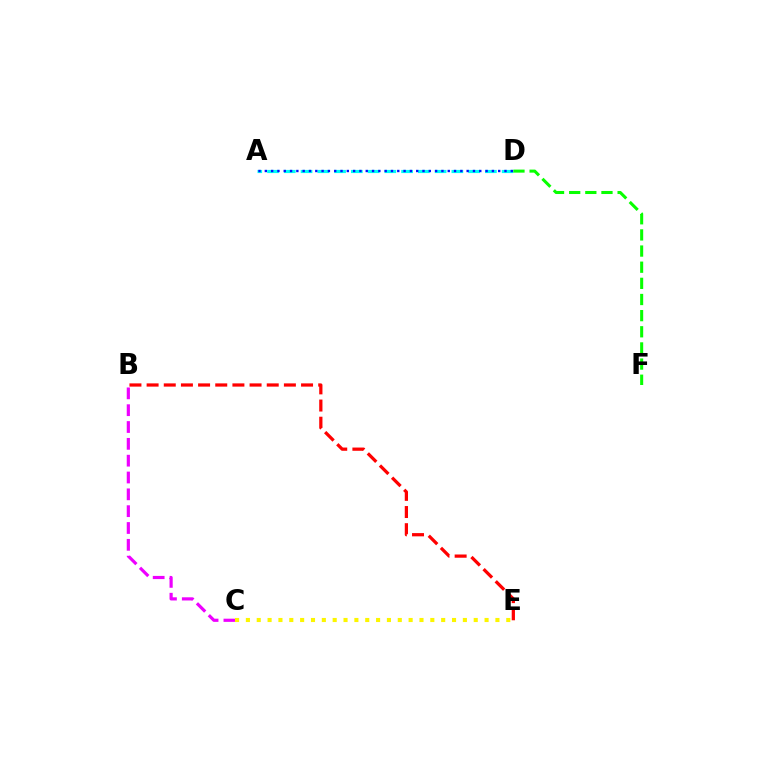{('A', 'D'): [{'color': '#00fff6', 'line_style': 'dashed', 'thickness': 2.28}, {'color': '#0010ff', 'line_style': 'dotted', 'thickness': 1.71}], ('D', 'F'): [{'color': '#08ff00', 'line_style': 'dashed', 'thickness': 2.19}], ('B', 'C'): [{'color': '#ee00ff', 'line_style': 'dashed', 'thickness': 2.29}], ('C', 'E'): [{'color': '#fcf500', 'line_style': 'dotted', 'thickness': 2.95}], ('B', 'E'): [{'color': '#ff0000', 'line_style': 'dashed', 'thickness': 2.33}]}